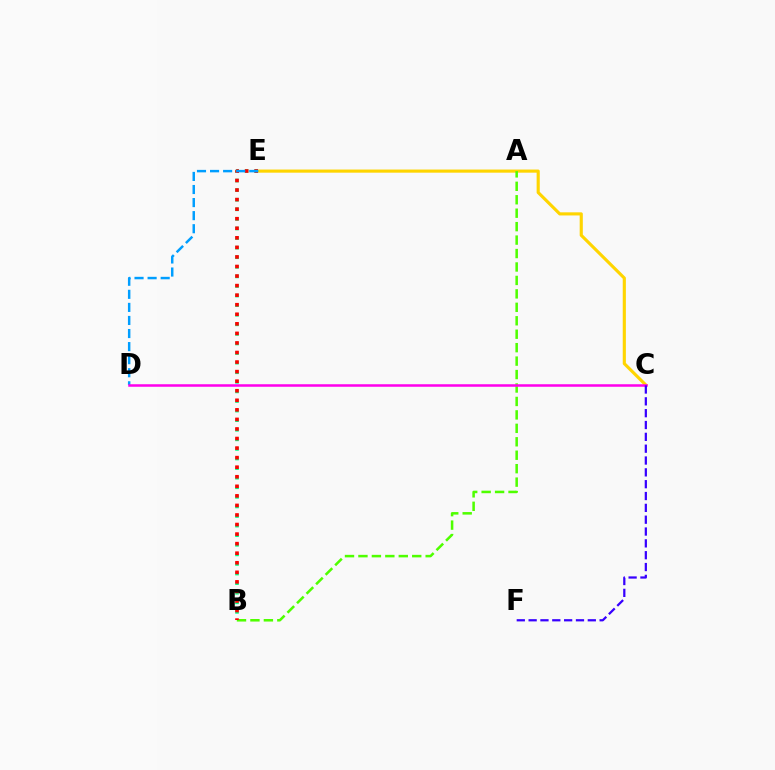{('C', 'E'): [{'color': '#ffd500', 'line_style': 'solid', 'thickness': 2.25}], ('B', 'E'): [{'color': '#00ff86', 'line_style': 'dotted', 'thickness': 2.6}, {'color': '#ff0000', 'line_style': 'dotted', 'thickness': 2.6}], ('A', 'B'): [{'color': '#4fff00', 'line_style': 'dashed', 'thickness': 1.83}], ('D', 'E'): [{'color': '#009eff', 'line_style': 'dashed', 'thickness': 1.78}], ('C', 'D'): [{'color': '#ff00ed', 'line_style': 'solid', 'thickness': 1.81}], ('C', 'F'): [{'color': '#3700ff', 'line_style': 'dashed', 'thickness': 1.61}]}